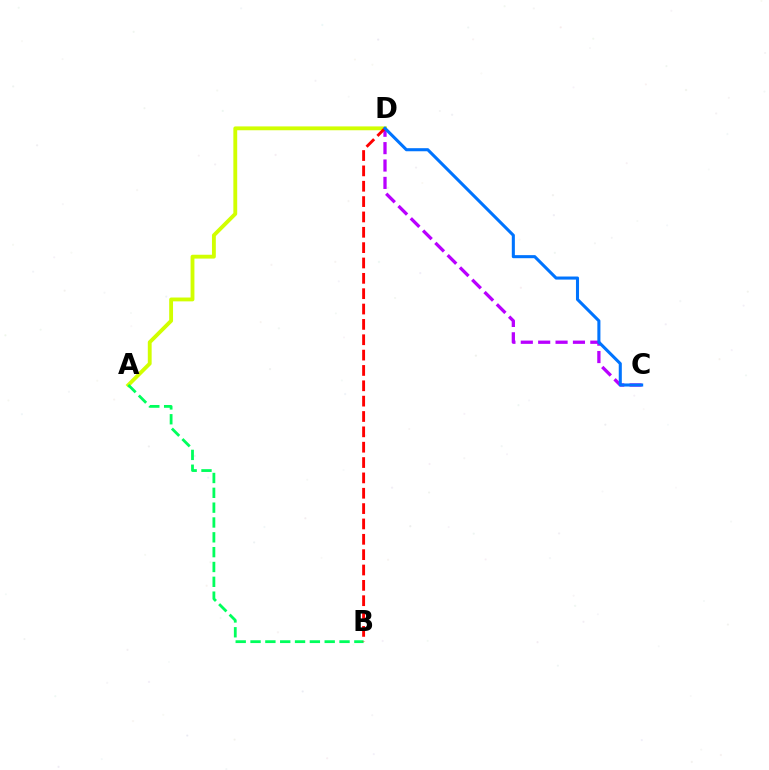{('A', 'D'): [{'color': '#d1ff00', 'line_style': 'solid', 'thickness': 2.77}], ('A', 'B'): [{'color': '#00ff5c', 'line_style': 'dashed', 'thickness': 2.01}], ('C', 'D'): [{'color': '#b900ff', 'line_style': 'dashed', 'thickness': 2.36}, {'color': '#0074ff', 'line_style': 'solid', 'thickness': 2.21}], ('B', 'D'): [{'color': '#ff0000', 'line_style': 'dashed', 'thickness': 2.09}]}